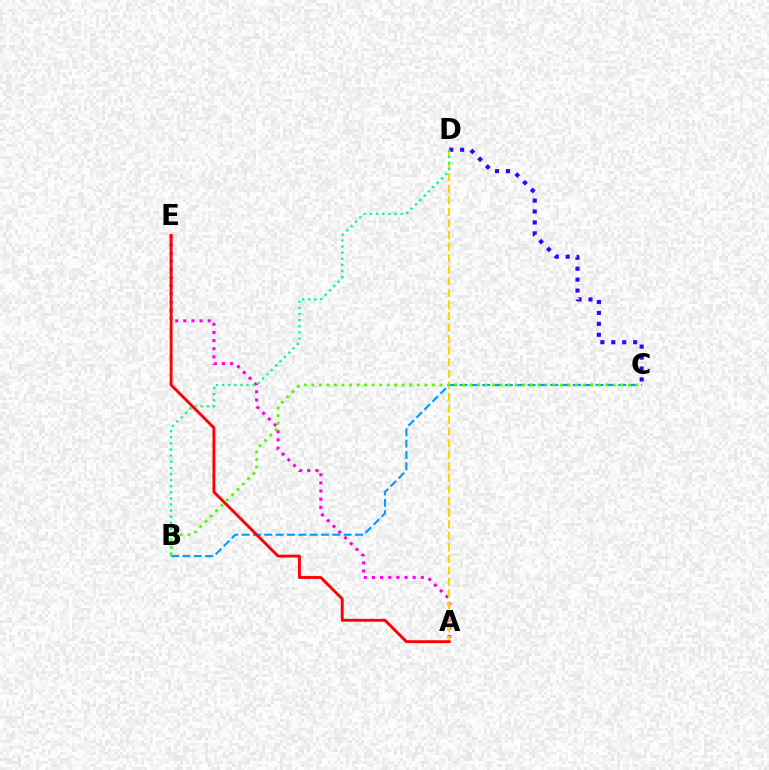{('A', 'E'): [{'color': '#ff00ed', 'line_style': 'dotted', 'thickness': 2.21}, {'color': '#ff0000', 'line_style': 'solid', 'thickness': 2.06}], ('B', 'C'): [{'color': '#009eff', 'line_style': 'dashed', 'thickness': 1.54}, {'color': '#4fff00', 'line_style': 'dotted', 'thickness': 2.05}], ('C', 'D'): [{'color': '#3700ff', 'line_style': 'dotted', 'thickness': 2.97}], ('A', 'D'): [{'color': '#ffd500', 'line_style': 'dashed', 'thickness': 1.57}], ('B', 'D'): [{'color': '#00ff86', 'line_style': 'dotted', 'thickness': 1.66}]}